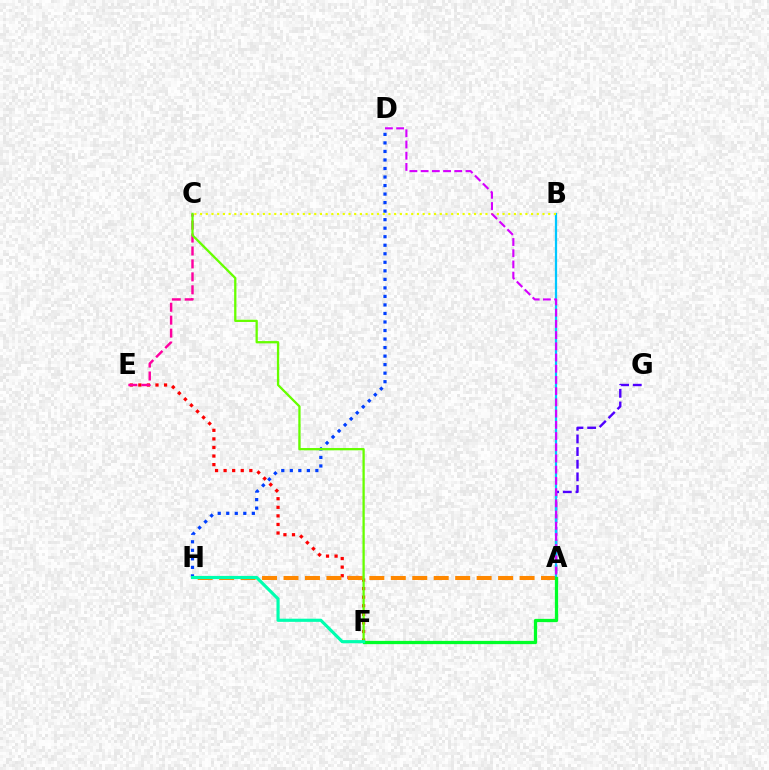{('A', 'G'): [{'color': '#4f00ff', 'line_style': 'dashed', 'thickness': 1.72}], ('E', 'F'): [{'color': '#ff0000', 'line_style': 'dotted', 'thickness': 2.33}], ('A', 'H'): [{'color': '#ff8800', 'line_style': 'dashed', 'thickness': 2.92}], ('C', 'E'): [{'color': '#ff00a0', 'line_style': 'dashed', 'thickness': 1.76}], ('D', 'H'): [{'color': '#003fff', 'line_style': 'dotted', 'thickness': 2.32}], ('A', 'B'): [{'color': '#00c7ff', 'line_style': 'solid', 'thickness': 1.62}], ('B', 'C'): [{'color': '#eeff00', 'line_style': 'dotted', 'thickness': 1.55}], ('A', 'F'): [{'color': '#00ff27', 'line_style': 'solid', 'thickness': 2.35}], ('C', 'F'): [{'color': '#66ff00', 'line_style': 'solid', 'thickness': 1.65}], ('A', 'D'): [{'color': '#d600ff', 'line_style': 'dashed', 'thickness': 1.52}], ('F', 'H'): [{'color': '#00ffaf', 'line_style': 'solid', 'thickness': 2.27}]}